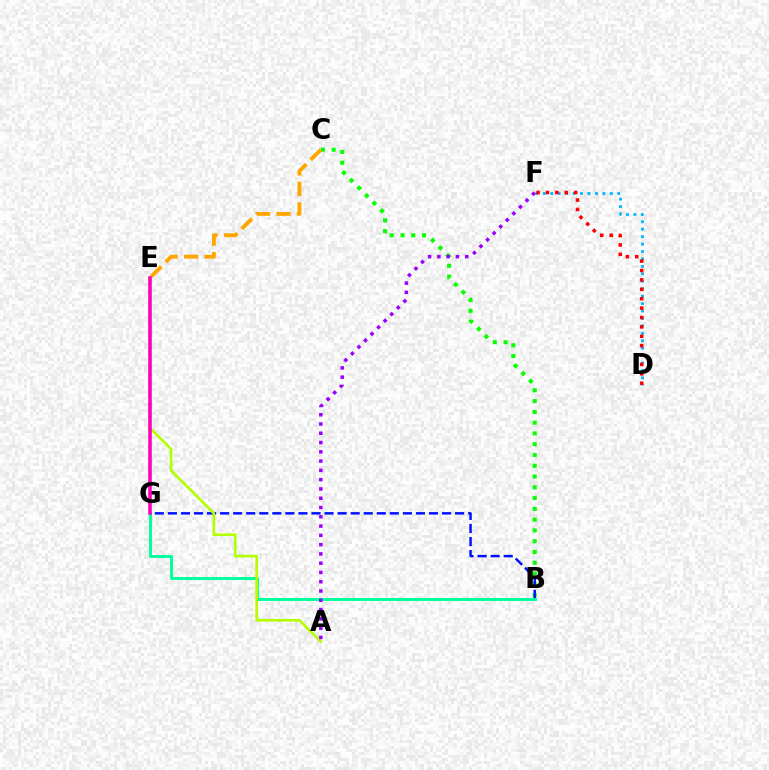{('B', 'C'): [{'color': '#08ff00', 'line_style': 'dotted', 'thickness': 2.93}], ('D', 'F'): [{'color': '#00b5ff', 'line_style': 'dotted', 'thickness': 2.02}, {'color': '#ff0000', 'line_style': 'dotted', 'thickness': 2.55}], ('B', 'G'): [{'color': '#0010ff', 'line_style': 'dashed', 'thickness': 1.77}, {'color': '#00ff9d', 'line_style': 'solid', 'thickness': 2.11}], ('C', 'E'): [{'color': '#ffa500', 'line_style': 'dashed', 'thickness': 2.78}], ('A', 'E'): [{'color': '#b3ff00', 'line_style': 'solid', 'thickness': 1.91}], ('A', 'F'): [{'color': '#9b00ff', 'line_style': 'dotted', 'thickness': 2.52}], ('E', 'G'): [{'color': '#ff00bd', 'line_style': 'solid', 'thickness': 2.57}]}